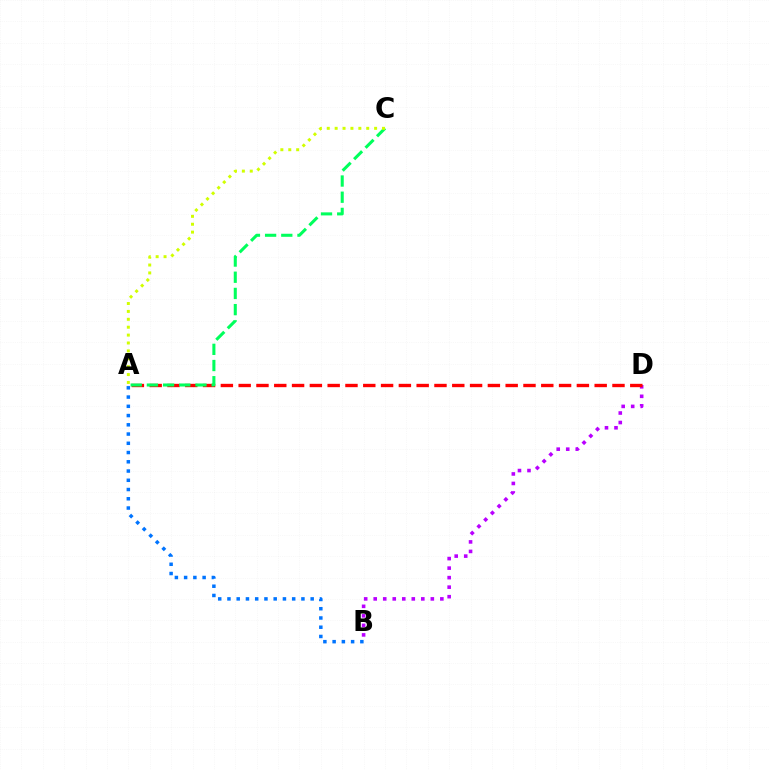{('B', 'D'): [{'color': '#b900ff', 'line_style': 'dotted', 'thickness': 2.59}], ('A', 'B'): [{'color': '#0074ff', 'line_style': 'dotted', 'thickness': 2.51}], ('A', 'D'): [{'color': '#ff0000', 'line_style': 'dashed', 'thickness': 2.42}], ('A', 'C'): [{'color': '#00ff5c', 'line_style': 'dashed', 'thickness': 2.2}, {'color': '#d1ff00', 'line_style': 'dotted', 'thickness': 2.14}]}